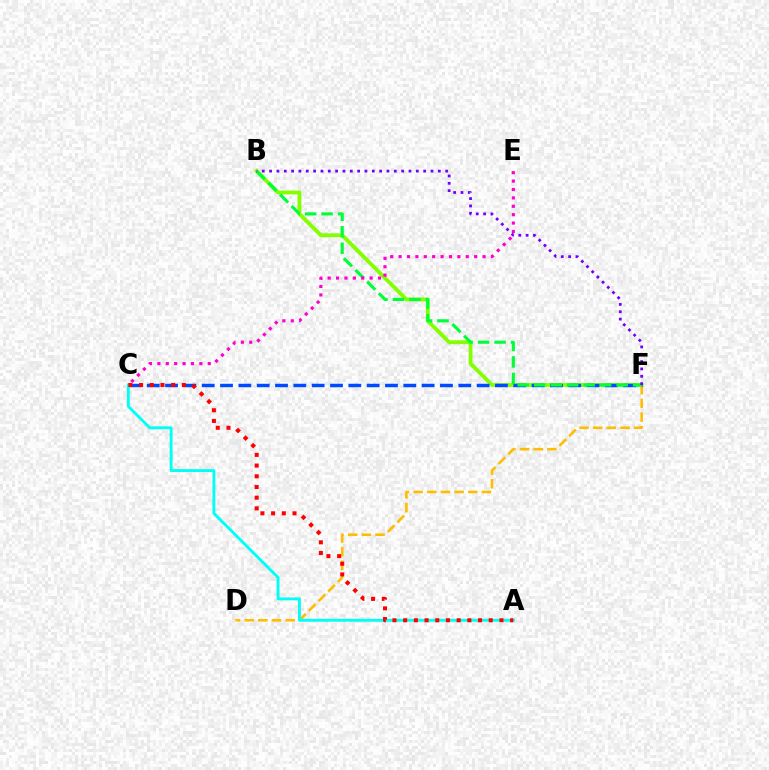{('B', 'F'): [{'color': '#84ff00', 'line_style': 'solid', 'thickness': 2.75}, {'color': '#00ff39', 'line_style': 'dashed', 'thickness': 2.24}, {'color': '#7200ff', 'line_style': 'dotted', 'thickness': 1.99}], ('D', 'F'): [{'color': '#ffbd00', 'line_style': 'dashed', 'thickness': 1.86}], ('C', 'F'): [{'color': '#004bff', 'line_style': 'dashed', 'thickness': 2.49}], ('A', 'C'): [{'color': '#00fff6', 'line_style': 'solid', 'thickness': 2.07}, {'color': '#ff0000', 'line_style': 'dotted', 'thickness': 2.91}], ('C', 'E'): [{'color': '#ff00cf', 'line_style': 'dotted', 'thickness': 2.28}]}